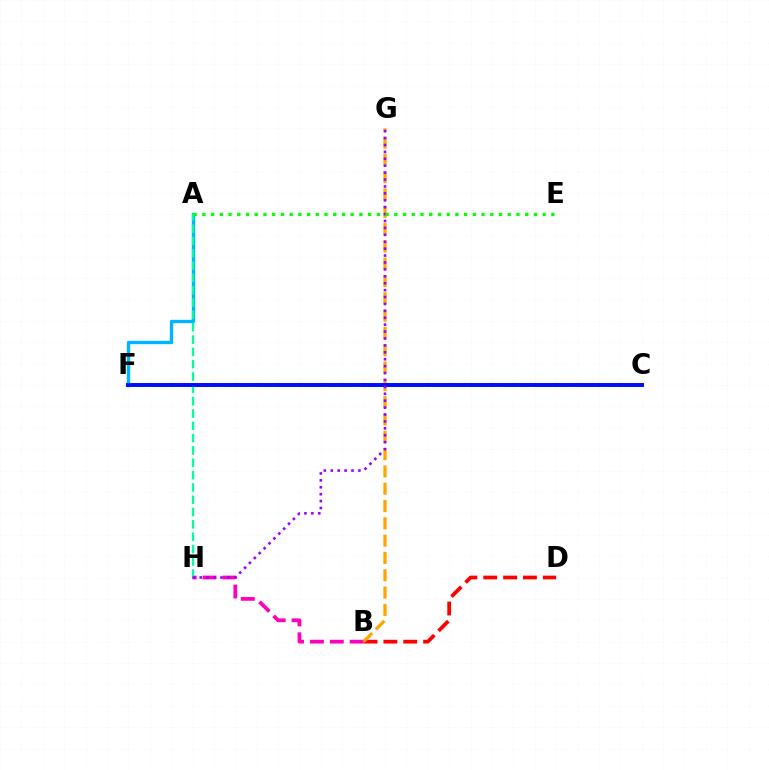{('C', 'F'): [{'color': '#b3ff00', 'line_style': 'dotted', 'thickness': 2.81}, {'color': '#0010ff', 'line_style': 'solid', 'thickness': 2.85}], ('A', 'F'): [{'color': '#00b5ff', 'line_style': 'solid', 'thickness': 2.42}], ('B', 'H'): [{'color': '#ff00bd', 'line_style': 'dashed', 'thickness': 2.7}], ('B', 'D'): [{'color': '#ff0000', 'line_style': 'dashed', 'thickness': 2.7}], ('B', 'G'): [{'color': '#ffa500', 'line_style': 'dashed', 'thickness': 2.35}], ('A', 'H'): [{'color': '#00ff9d', 'line_style': 'dashed', 'thickness': 1.67}], ('G', 'H'): [{'color': '#9b00ff', 'line_style': 'dotted', 'thickness': 1.88}], ('A', 'E'): [{'color': '#08ff00', 'line_style': 'dotted', 'thickness': 2.37}]}